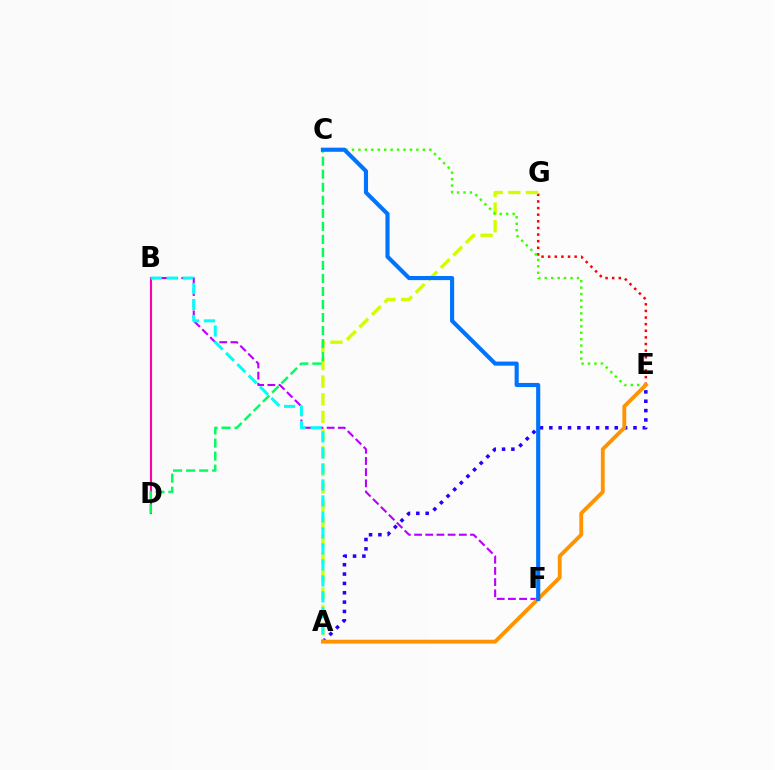{('E', 'G'): [{'color': '#ff0000', 'line_style': 'dotted', 'thickness': 1.8}], ('A', 'G'): [{'color': '#d1ff00', 'line_style': 'dashed', 'thickness': 2.4}], ('B', 'D'): [{'color': '#ff00ac', 'line_style': 'solid', 'thickness': 1.52}], ('C', 'E'): [{'color': '#3dff00', 'line_style': 'dotted', 'thickness': 1.75}], ('B', 'F'): [{'color': '#b900ff', 'line_style': 'dashed', 'thickness': 1.52}], ('C', 'D'): [{'color': '#00ff5c', 'line_style': 'dashed', 'thickness': 1.77}], ('A', 'E'): [{'color': '#2500ff', 'line_style': 'dotted', 'thickness': 2.54}, {'color': '#ff9400', 'line_style': 'solid', 'thickness': 2.78}], ('A', 'B'): [{'color': '#00fff6', 'line_style': 'dashed', 'thickness': 2.17}], ('C', 'F'): [{'color': '#0074ff', 'line_style': 'solid', 'thickness': 2.96}]}